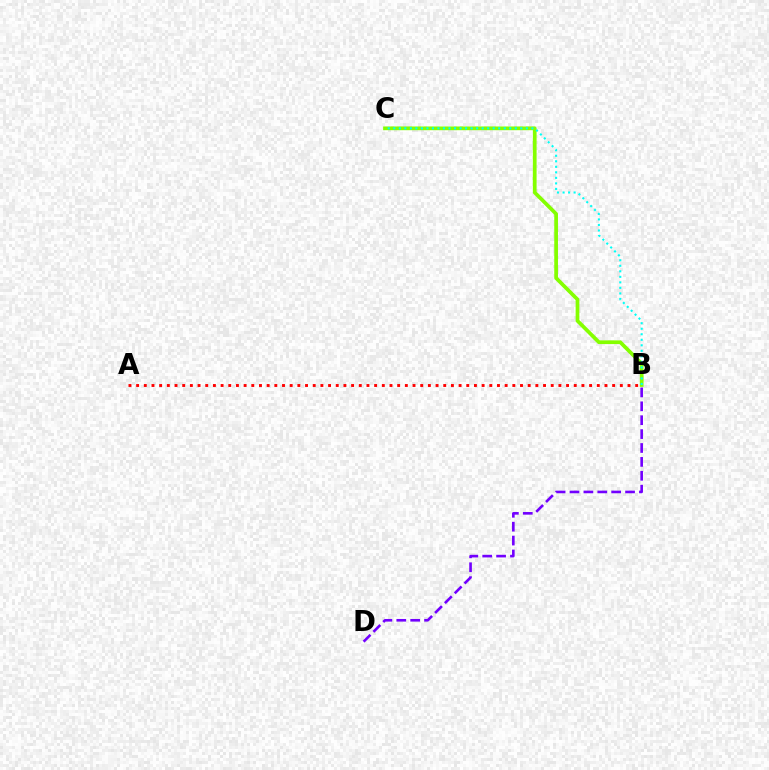{('B', 'C'): [{'color': '#84ff00', 'line_style': 'solid', 'thickness': 2.68}, {'color': '#00fff6', 'line_style': 'dotted', 'thickness': 1.5}], ('B', 'D'): [{'color': '#7200ff', 'line_style': 'dashed', 'thickness': 1.89}], ('A', 'B'): [{'color': '#ff0000', 'line_style': 'dotted', 'thickness': 2.09}]}